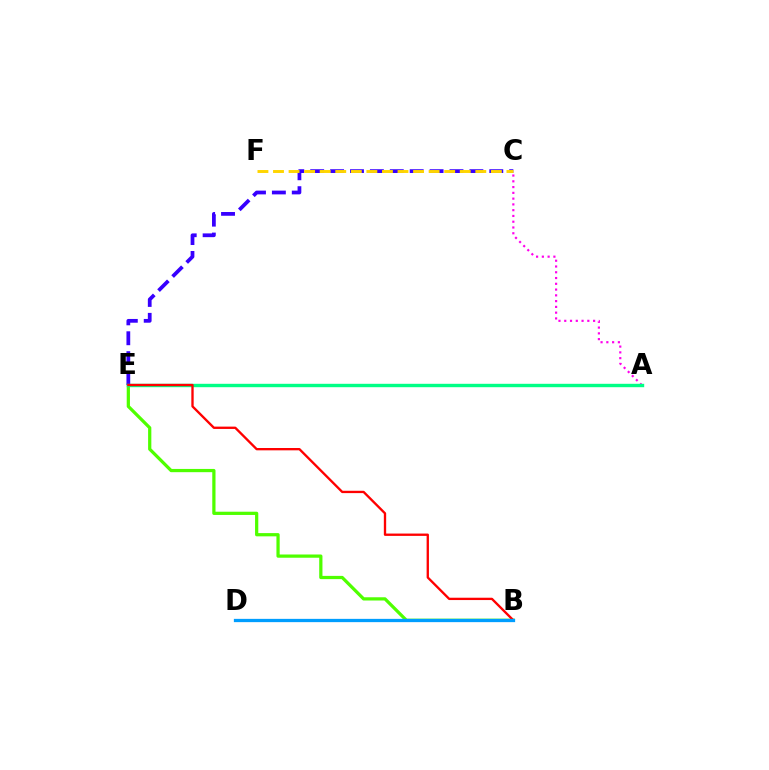{('B', 'E'): [{'color': '#4fff00', 'line_style': 'solid', 'thickness': 2.33}, {'color': '#ff0000', 'line_style': 'solid', 'thickness': 1.68}], ('C', 'E'): [{'color': '#3700ff', 'line_style': 'dashed', 'thickness': 2.7}], ('A', 'C'): [{'color': '#ff00ed', 'line_style': 'dotted', 'thickness': 1.57}], ('A', 'E'): [{'color': '#00ff86', 'line_style': 'solid', 'thickness': 2.45}], ('C', 'F'): [{'color': '#ffd500', 'line_style': 'dashed', 'thickness': 2.11}], ('B', 'D'): [{'color': '#009eff', 'line_style': 'solid', 'thickness': 2.36}]}